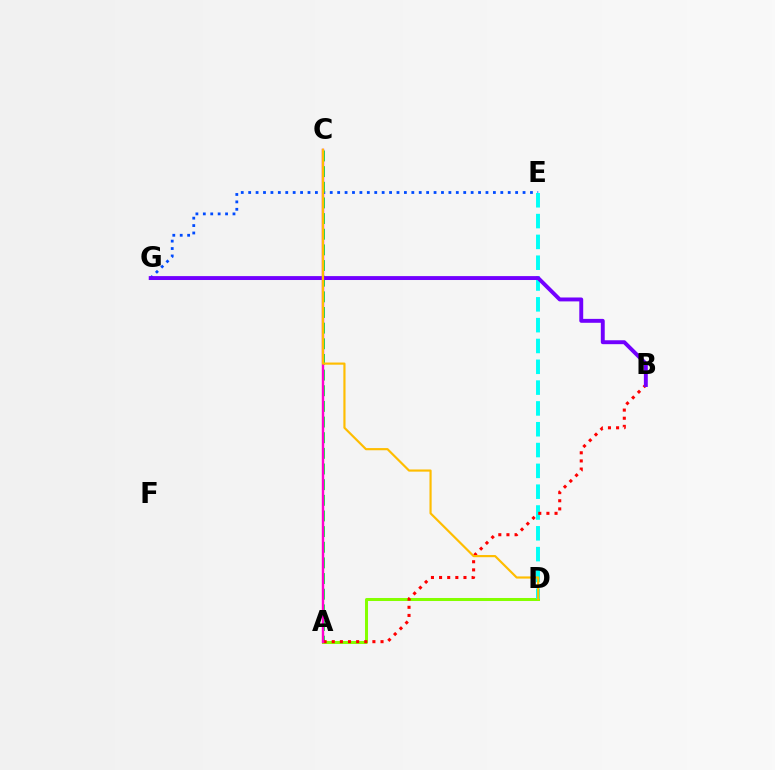{('A', 'D'): [{'color': '#84ff00', 'line_style': 'solid', 'thickness': 2.17}], ('E', 'G'): [{'color': '#004bff', 'line_style': 'dotted', 'thickness': 2.01}], ('A', 'C'): [{'color': '#00ff39', 'line_style': 'dashed', 'thickness': 2.13}, {'color': '#ff00cf', 'line_style': 'solid', 'thickness': 1.73}], ('D', 'E'): [{'color': '#00fff6', 'line_style': 'dashed', 'thickness': 2.83}], ('A', 'B'): [{'color': '#ff0000', 'line_style': 'dotted', 'thickness': 2.21}], ('B', 'G'): [{'color': '#7200ff', 'line_style': 'solid', 'thickness': 2.82}], ('C', 'D'): [{'color': '#ffbd00', 'line_style': 'solid', 'thickness': 1.56}]}